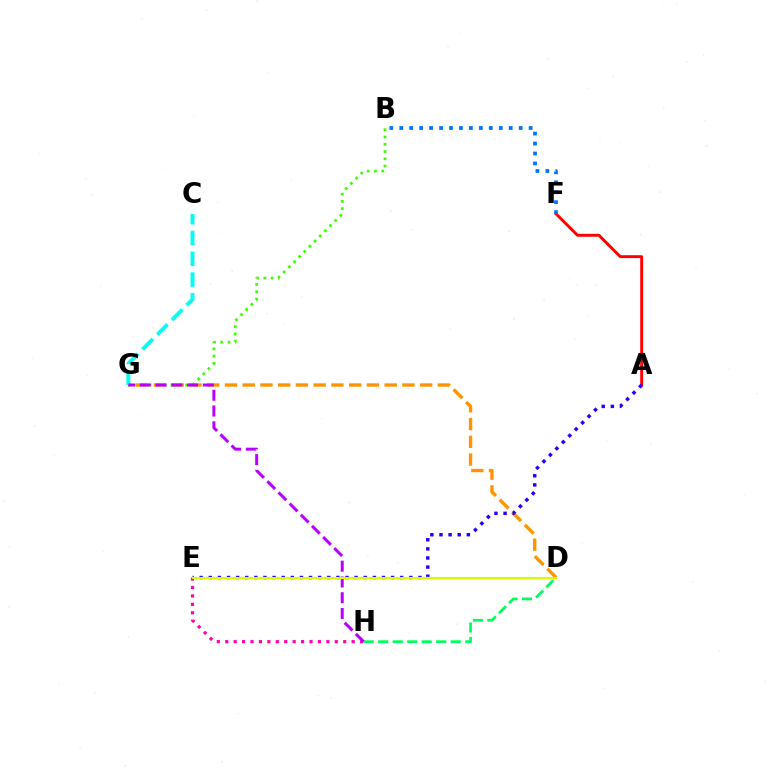{('B', 'G'): [{'color': '#3dff00', 'line_style': 'dotted', 'thickness': 1.98}], ('D', 'G'): [{'color': '#ff9400', 'line_style': 'dashed', 'thickness': 2.41}], ('A', 'F'): [{'color': '#ff0000', 'line_style': 'solid', 'thickness': 2.1}], ('E', 'H'): [{'color': '#ff00ac', 'line_style': 'dotted', 'thickness': 2.29}], ('A', 'E'): [{'color': '#2500ff', 'line_style': 'dotted', 'thickness': 2.48}], ('C', 'G'): [{'color': '#00fff6', 'line_style': 'dashed', 'thickness': 2.82}], ('D', 'H'): [{'color': '#00ff5c', 'line_style': 'dashed', 'thickness': 1.97}], ('B', 'F'): [{'color': '#0074ff', 'line_style': 'dotted', 'thickness': 2.7}], ('G', 'H'): [{'color': '#b900ff', 'line_style': 'dashed', 'thickness': 2.14}], ('D', 'E'): [{'color': '#d1ff00', 'line_style': 'solid', 'thickness': 1.52}]}